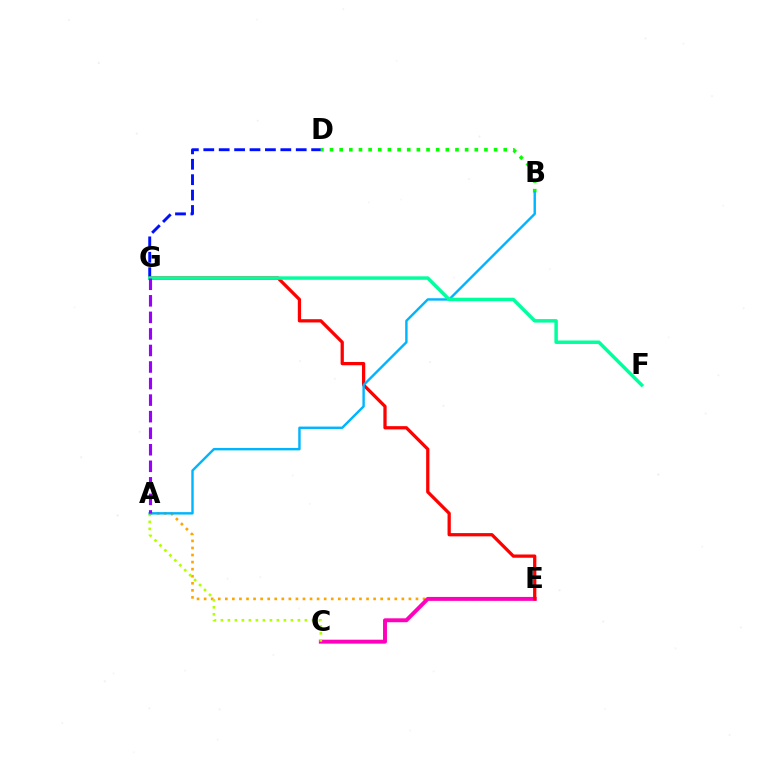{('A', 'E'): [{'color': '#ffa500', 'line_style': 'dotted', 'thickness': 1.92}], ('D', 'G'): [{'color': '#0010ff', 'line_style': 'dashed', 'thickness': 2.09}], ('B', 'D'): [{'color': '#08ff00', 'line_style': 'dotted', 'thickness': 2.62}], ('C', 'E'): [{'color': '#ff00bd', 'line_style': 'solid', 'thickness': 2.83}], ('E', 'G'): [{'color': '#ff0000', 'line_style': 'solid', 'thickness': 2.35}], ('A', 'C'): [{'color': '#b3ff00', 'line_style': 'dotted', 'thickness': 1.9}], ('A', 'B'): [{'color': '#00b5ff', 'line_style': 'solid', 'thickness': 1.74}], ('F', 'G'): [{'color': '#00ff9d', 'line_style': 'solid', 'thickness': 2.49}], ('A', 'G'): [{'color': '#9b00ff', 'line_style': 'dashed', 'thickness': 2.25}]}